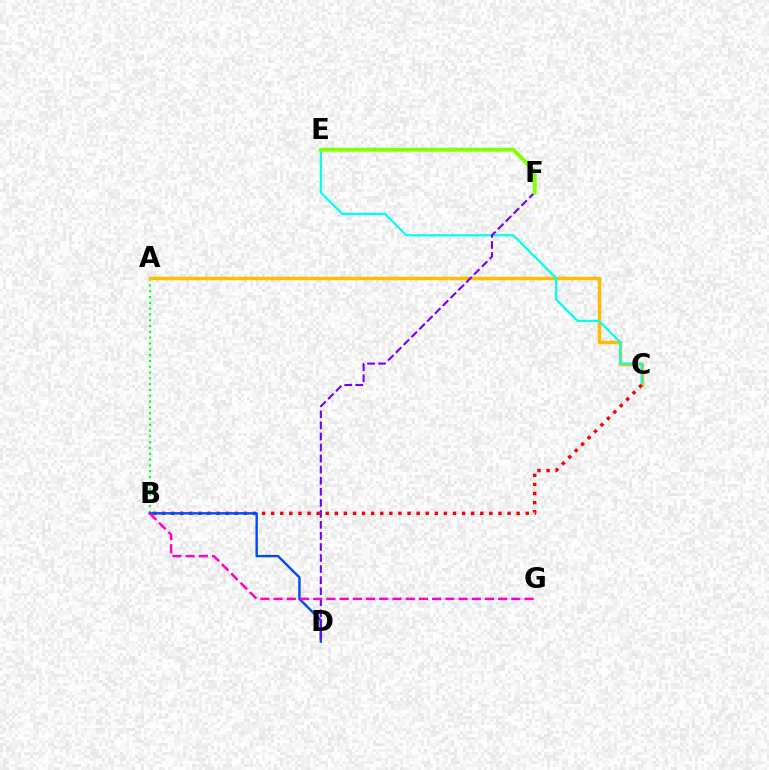{('A', 'B'): [{'color': '#00ff39', 'line_style': 'dotted', 'thickness': 1.58}], ('A', 'C'): [{'color': '#ffbd00', 'line_style': 'solid', 'thickness': 2.49}], ('C', 'E'): [{'color': '#00fff6', 'line_style': 'solid', 'thickness': 1.58}], ('B', 'C'): [{'color': '#ff0000', 'line_style': 'dotted', 'thickness': 2.47}], ('B', 'D'): [{'color': '#004bff', 'line_style': 'solid', 'thickness': 1.74}], ('D', 'F'): [{'color': '#7200ff', 'line_style': 'dashed', 'thickness': 1.5}], ('B', 'G'): [{'color': '#ff00cf', 'line_style': 'dashed', 'thickness': 1.79}], ('E', 'F'): [{'color': '#84ff00', 'line_style': 'solid', 'thickness': 2.8}]}